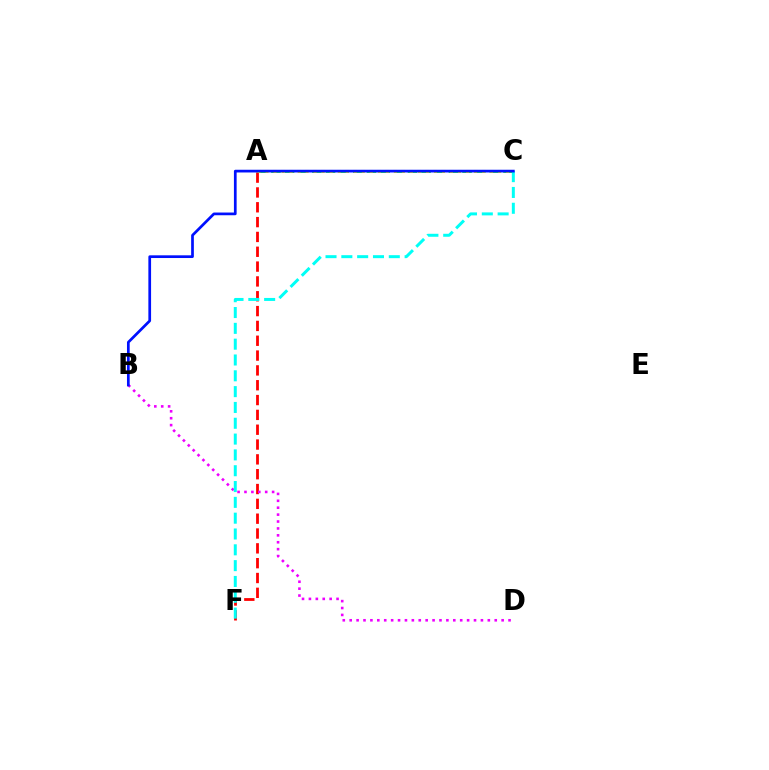{('A', 'F'): [{'color': '#ff0000', 'line_style': 'dashed', 'thickness': 2.01}], ('B', 'D'): [{'color': '#ee00ff', 'line_style': 'dotted', 'thickness': 1.88}], ('A', 'C'): [{'color': '#08ff00', 'line_style': 'dashed', 'thickness': 1.85}, {'color': '#fcf500', 'line_style': 'dotted', 'thickness': 2.18}], ('C', 'F'): [{'color': '#00fff6', 'line_style': 'dashed', 'thickness': 2.15}], ('B', 'C'): [{'color': '#0010ff', 'line_style': 'solid', 'thickness': 1.95}]}